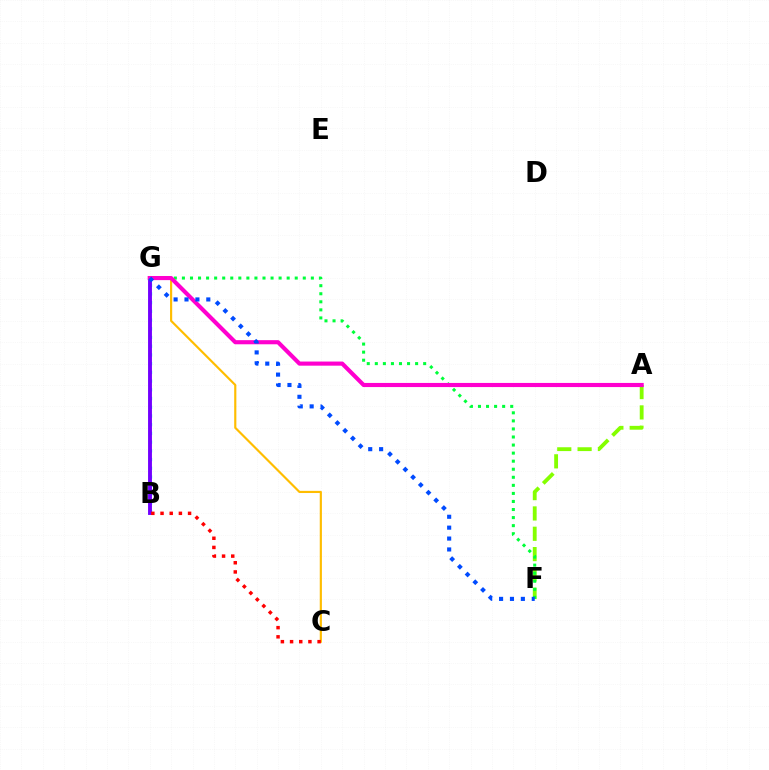{('B', 'G'): [{'color': '#00fff6', 'line_style': 'dotted', 'thickness': 2.37}, {'color': '#7200ff', 'line_style': 'solid', 'thickness': 2.8}], ('A', 'F'): [{'color': '#84ff00', 'line_style': 'dashed', 'thickness': 2.76}], ('C', 'G'): [{'color': '#ffbd00', 'line_style': 'solid', 'thickness': 1.56}], ('F', 'G'): [{'color': '#00ff39', 'line_style': 'dotted', 'thickness': 2.19}, {'color': '#004bff', 'line_style': 'dotted', 'thickness': 2.96}], ('A', 'G'): [{'color': '#ff00cf', 'line_style': 'solid', 'thickness': 2.97}], ('B', 'C'): [{'color': '#ff0000', 'line_style': 'dotted', 'thickness': 2.49}]}